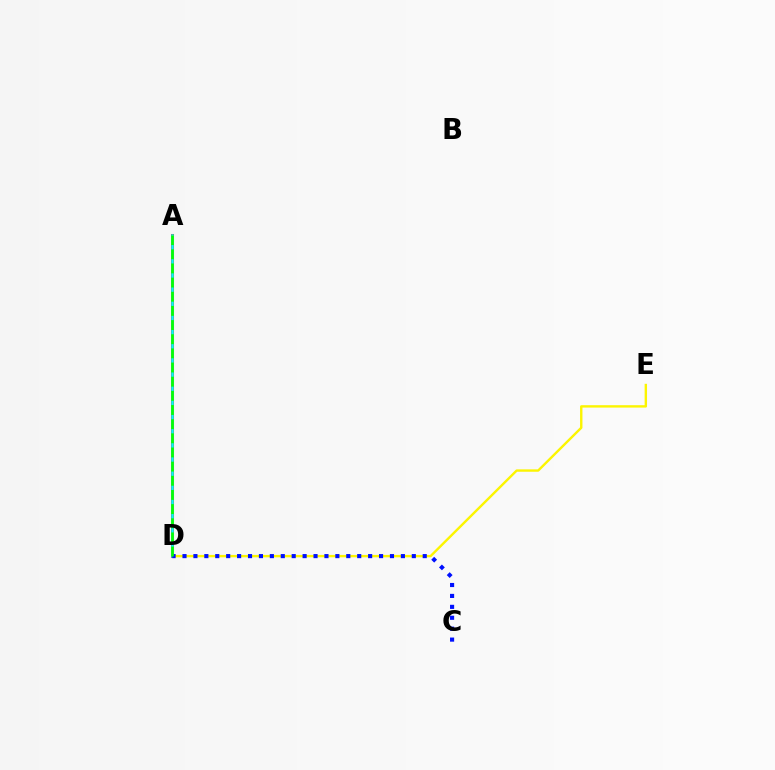{('A', 'D'): [{'color': '#ee00ff', 'line_style': 'dotted', 'thickness': 2.0}, {'color': '#ff0000', 'line_style': 'solid', 'thickness': 2.18}, {'color': '#00fff6', 'line_style': 'solid', 'thickness': 1.84}, {'color': '#08ff00', 'line_style': 'dashed', 'thickness': 1.92}], ('D', 'E'): [{'color': '#fcf500', 'line_style': 'solid', 'thickness': 1.72}], ('C', 'D'): [{'color': '#0010ff', 'line_style': 'dotted', 'thickness': 2.97}]}